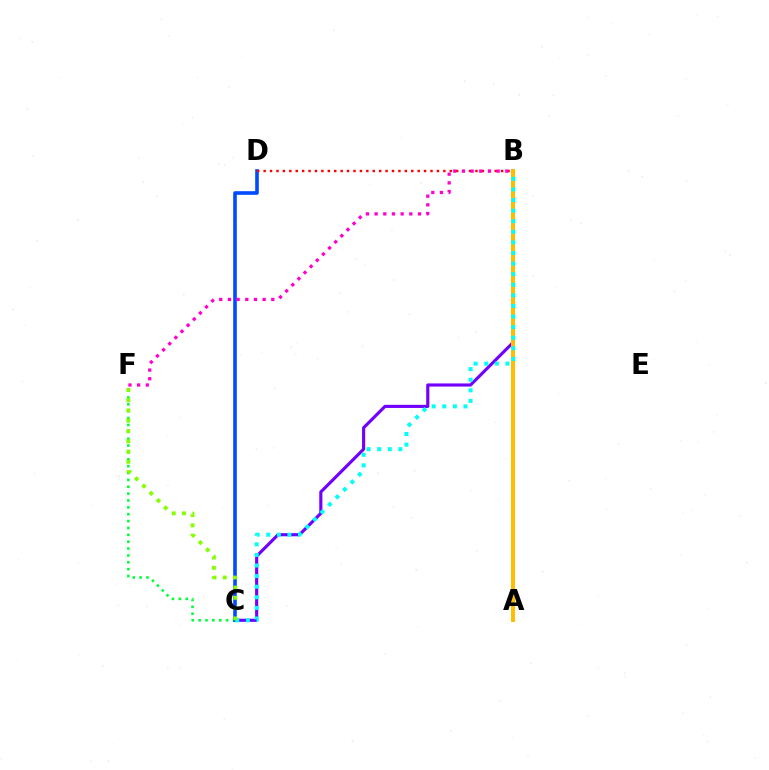{('B', 'C'): [{'color': '#7200ff', 'line_style': 'solid', 'thickness': 2.25}, {'color': '#00fff6', 'line_style': 'dotted', 'thickness': 2.88}], ('C', 'F'): [{'color': '#00ff39', 'line_style': 'dotted', 'thickness': 1.87}, {'color': '#84ff00', 'line_style': 'dotted', 'thickness': 2.79}], ('C', 'D'): [{'color': '#004bff', 'line_style': 'solid', 'thickness': 2.6}], ('A', 'B'): [{'color': '#ffbd00', 'line_style': 'solid', 'thickness': 2.85}], ('B', 'D'): [{'color': '#ff0000', 'line_style': 'dotted', 'thickness': 1.74}], ('B', 'F'): [{'color': '#ff00cf', 'line_style': 'dotted', 'thickness': 2.36}]}